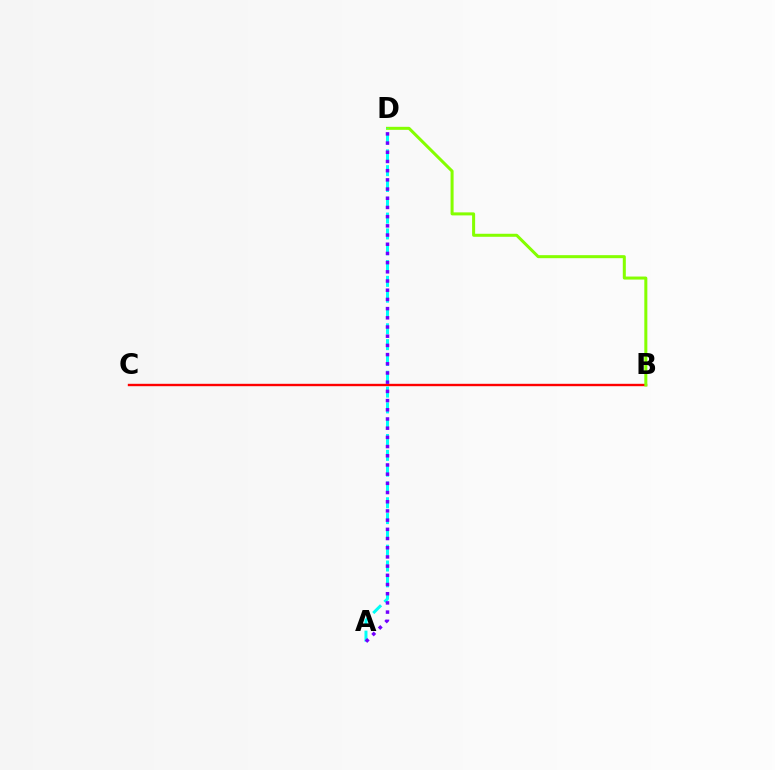{('B', 'C'): [{'color': '#ff0000', 'line_style': 'solid', 'thickness': 1.72}], ('B', 'D'): [{'color': '#84ff00', 'line_style': 'solid', 'thickness': 2.18}], ('A', 'D'): [{'color': '#00fff6', 'line_style': 'dashed', 'thickness': 2.15}, {'color': '#7200ff', 'line_style': 'dotted', 'thickness': 2.5}]}